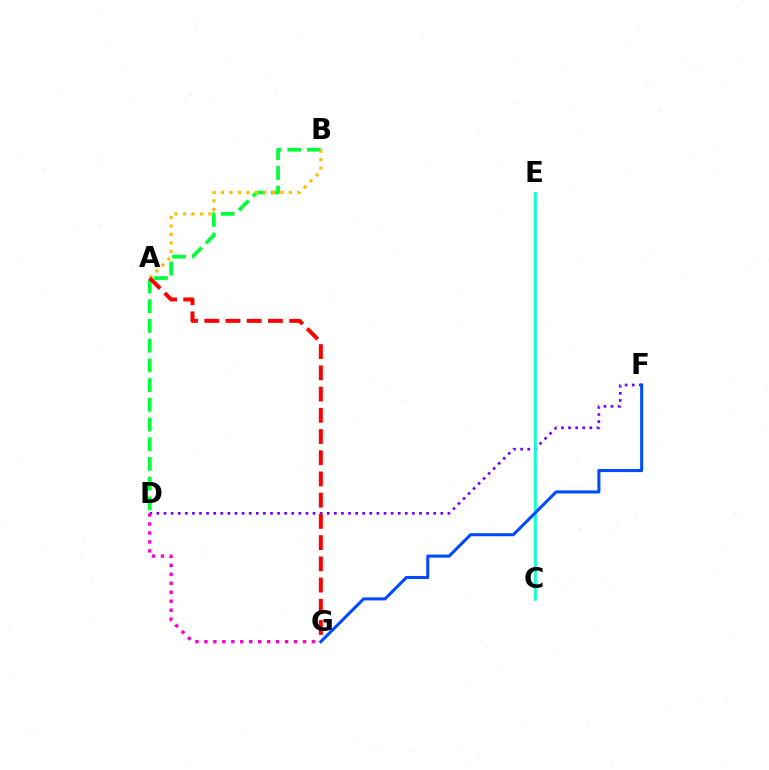{('C', 'E'): [{'color': '#84ff00', 'line_style': 'solid', 'thickness': 1.79}, {'color': '#00fff6', 'line_style': 'solid', 'thickness': 1.86}], ('D', 'F'): [{'color': '#7200ff', 'line_style': 'dotted', 'thickness': 1.93}], ('B', 'D'): [{'color': '#00ff39', 'line_style': 'dashed', 'thickness': 2.68}], ('A', 'B'): [{'color': '#ffbd00', 'line_style': 'dotted', 'thickness': 2.3}], ('D', 'G'): [{'color': '#ff00cf', 'line_style': 'dotted', 'thickness': 2.44}], ('A', 'G'): [{'color': '#ff0000', 'line_style': 'dashed', 'thickness': 2.88}], ('F', 'G'): [{'color': '#004bff', 'line_style': 'solid', 'thickness': 2.2}]}